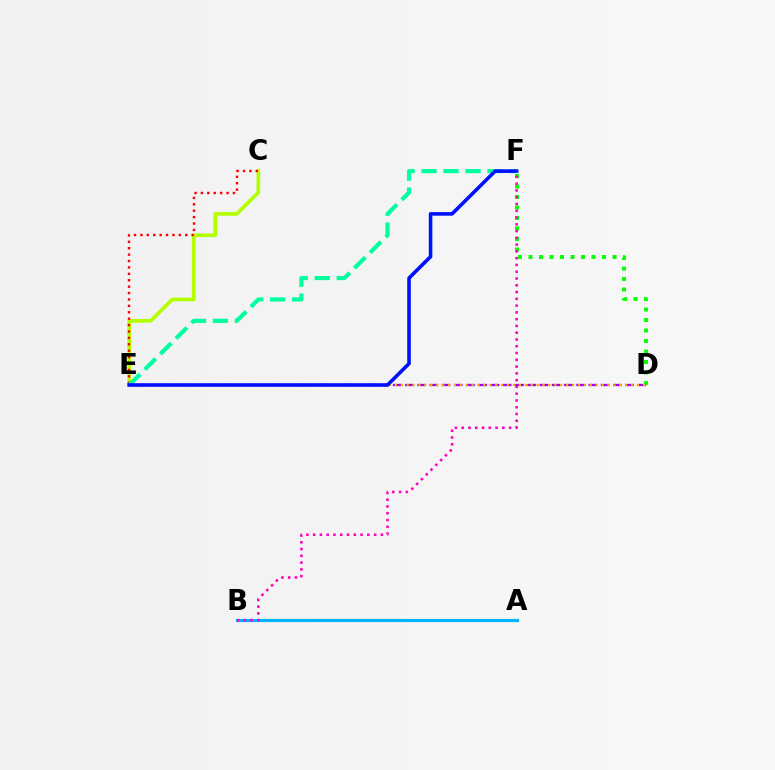{('C', 'E'): [{'color': '#b3ff00', 'line_style': 'solid', 'thickness': 2.65}, {'color': '#ff0000', 'line_style': 'dotted', 'thickness': 1.74}], ('A', 'B'): [{'color': '#00b5ff', 'line_style': 'solid', 'thickness': 2.28}], ('D', 'E'): [{'color': '#9b00ff', 'line_style': 'dashed', 'thickness': 1.66}, {'color': '#ffa500', 'line_style': 'dotted', 'thickness': 1.6}], ('D', 'F'): [{'color': '#08ff00', 'line_style': 'dotted', 'thickness': 2.85}], ('E', 'F'): [{'color': '#00ff9d', 'line_style': 'dashed', 'thickness': 2.99}, {'color': '#0010ff', 'line_style': 'solid', 'thickness': 2.58}], ('B', 'F'): [{'color': '#ff00bd', 'line_style': 'dotted', 'thickness': 1.84}]}